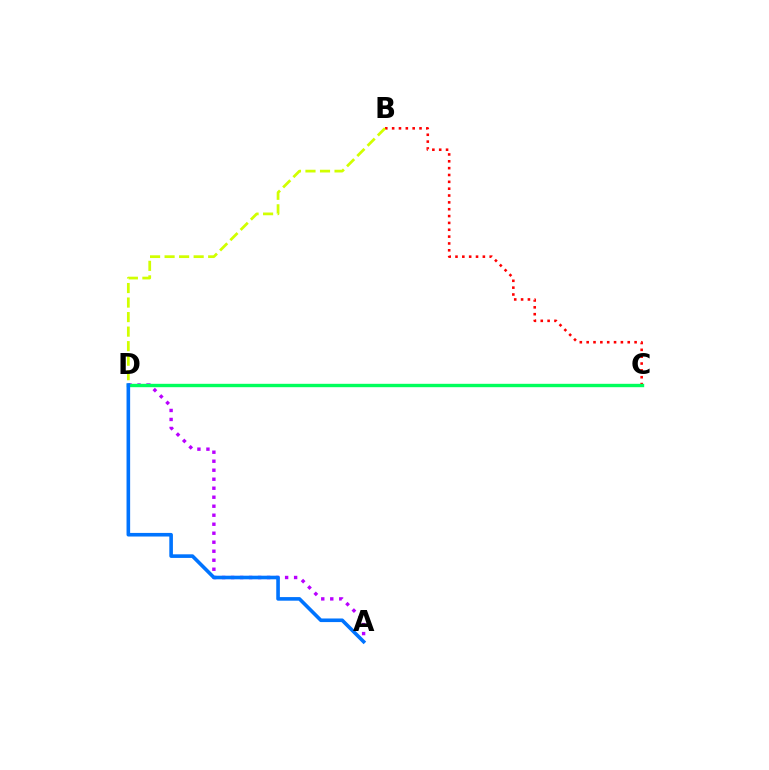{('B', 'C'): [{'color': '#ff0000', 'line_style': 'dotted', 'thickness': 1.86}], ('A', 'D'): [{'color': '#b900ff', 'line_style': 'dotted', 'thickness': 2.45}, {'color': '#0074ff', 'line_style': 'solid', 'thickness': 2.6}], ('C', 'D'): [{'color': '#00ff5c', 'line_style': 'solid', 'thickness': 2.44}], ('B', 'D'): [{'color': '#d1ff00', 'line_style': 'dashed', 'thickness': 1.97}]}